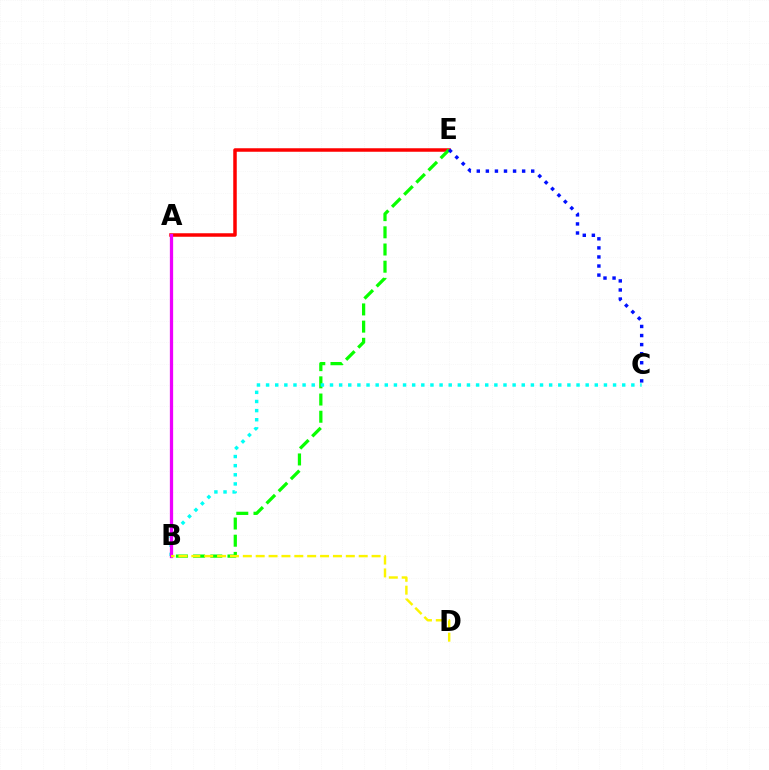{('A', 'E'): [{'color': '#ff0000', 'line_style': 'solid', 'thickness': 2.52}], ('B', 'E'): [{'color': '#08ff00', 'line_style': 'dashed', 'thickness': 2.34}], ('B', 'C'): [{'color': '#00fff6', 'line_style': 'dotted', 'thickness': 2.48}], ('A', 'B'): [{'color': '#ee00ff', 'line_style': 'solid', 'thickness': 2.35}], ('B', 'D'): [{'color': '#fcf500', 'line_style': 'dashed', 'thickness': 1.75}], ('C', 'E'): [{'color': '#0010ff', 'line_style': 'dotted', 'thickness': 2.46}]}